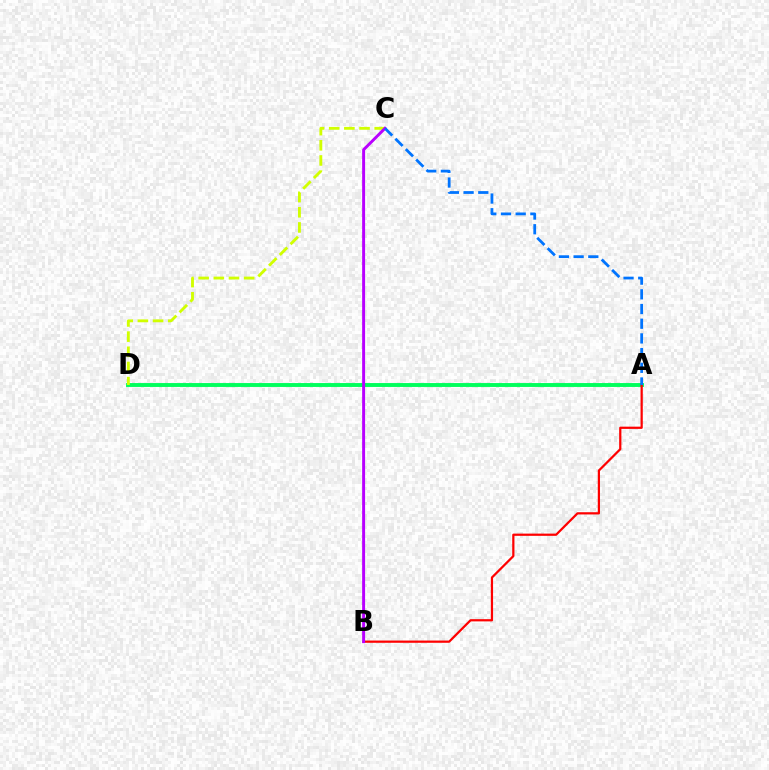{('A', 'D'): [{'color': '#00ff5c', 'line_style': 'solid', 'thickness': 2.8}], ('A', 'B'): [{'color': '#ff0000', 'line_style': 'solid', 'thickness': 1.6}], ('C', 'D'): [{'color': '#d1ff00', 'line_style': 'dashed', 'thickness': 2.06}], ('B', 'C'): [{'color': '#b900ff', 'line_style': 'solid', 'thickness': 2.12}], ('A', 'C'): [{'color': '#0074ff', 'line_style': 'dashed', 'thickness': 2.0}]}